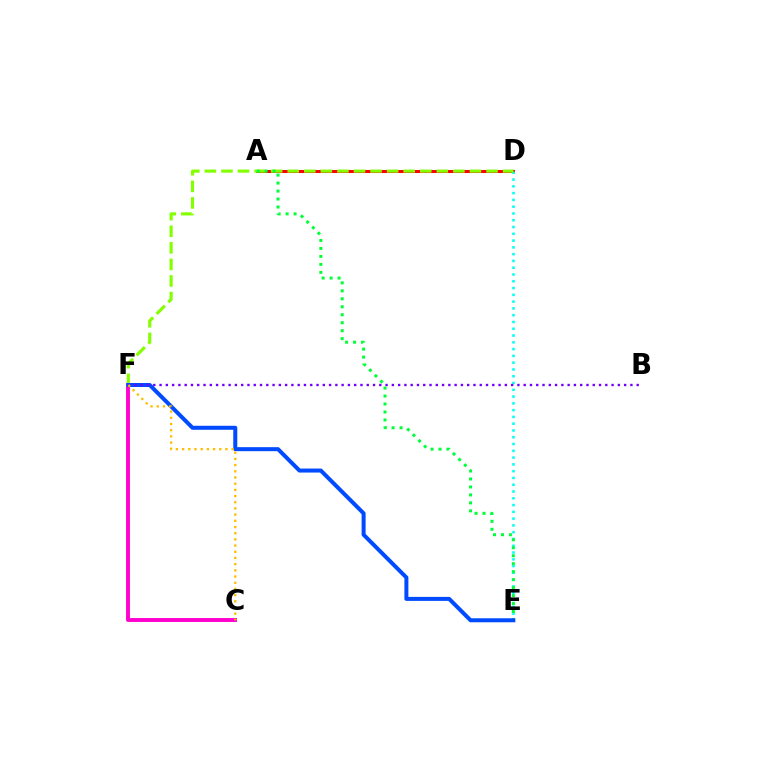{('A', 'D'): [{'color': '#ff0000', 'line_style': 'solid', 'thickness': 2.18}], ('D', 'E'): [{'color': '#00fff6', 'line_style': 'dotted', 'thickness': 1.84}], ('D', 'F'): [{'color': '#84ff00', 'line_style': 'dashed', 'thickness': 2.25}], ('A', 'E'): [{'color': '#00ff39', 'line_style': 'dotted', 'thickness': 2.16}], ('C', 'F'): [{'color': '#ff00cf', 'line_style': 'solid', 'thickness': 2.81}, {'color': '#ffbd00', 'line_style': 'dotted', 'thickness': 1.68}], ('E', 'F'): [{'color': '#004bff', 'line_style': 'solid', 'thickness': 2.88}], ('B', 'F'): [{'color': '#7200ff', 'line_style': 'dotted', 'thickness': 1.71}]}